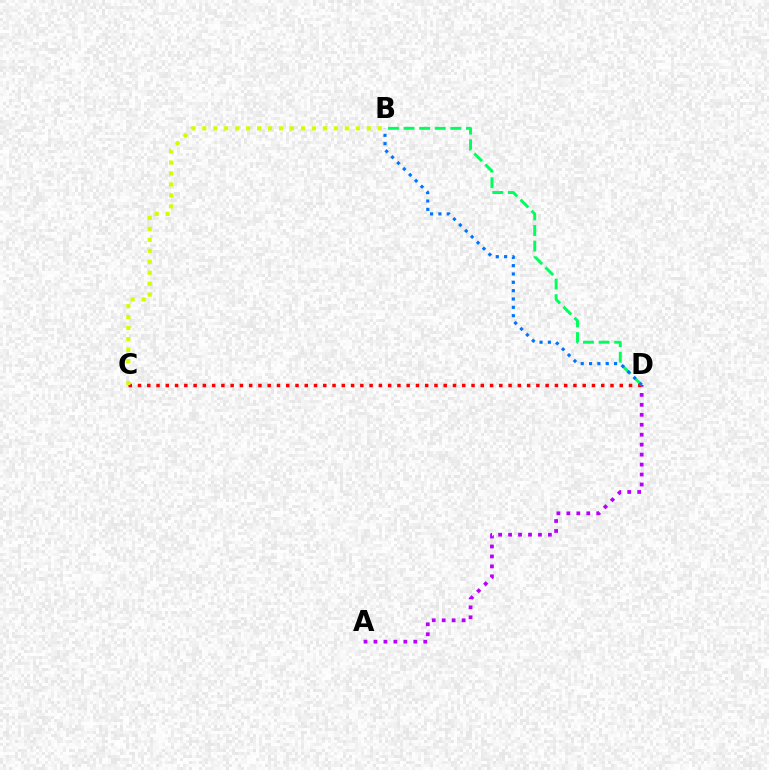{('A', 'D'): [{'color': '#b900ff', 'line_style': 'dotted', 'thickness': 2.71}], ('C', 'D'): [{'color': '#ff0000', 'line_style': 'dotted', 'thickness': 2.52}], ('B', 'C'): [{'color': '#d1ff00', 'line_style': 'dotted', 'thickness': 2.98}], ('B', 'D'): [{'color': '#00ff5c', 'line_style': 'dashed', 'thickness': 2.12}, {'color': '#0074ff', 'line_style': 'dotted', 'thickness': 2.27}]}